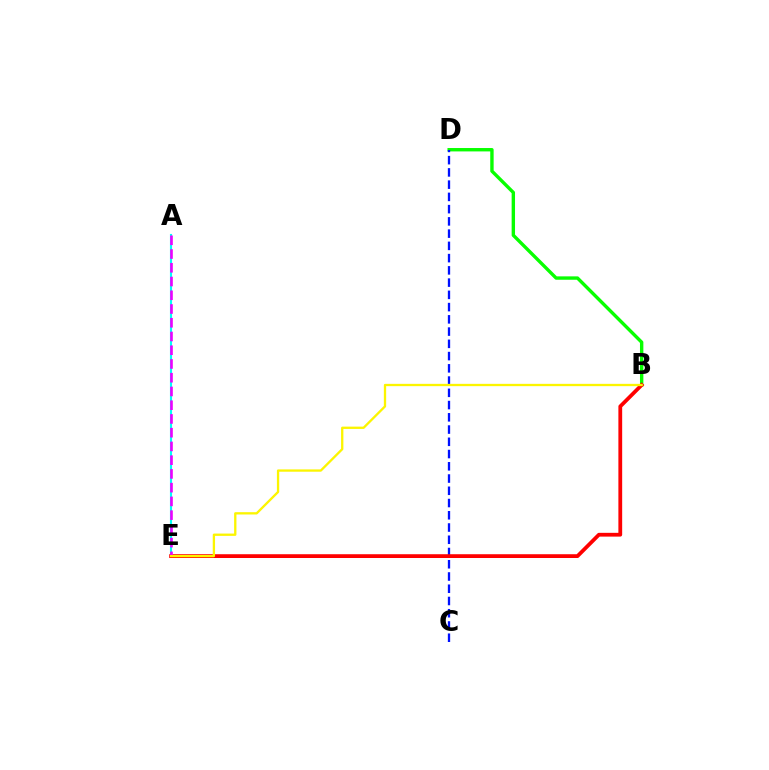{('B', 'D'): [{'color': '#08ff00', 'line_style': 'solid', 'thickness': 2.44}], ('A', 'E'): [{'color': '#00fff6', 'line_style': 'solid', 'thickness': 1.52}, {'color': '#ee00ff', 'line_style': 'dashed', 'thickness': 1.87}], ('C', 'D'): [{'color': '#0010ff', 'line_style': 'dashed', 'thickness': 1.66}], ('B', 'E'): [{'color': '#ff0000', 'line_style': 'solid', 'thickness': 2.72}, {'color': '#fcf500', 'line_style': 'solid', 'thickness': 1.66}]}